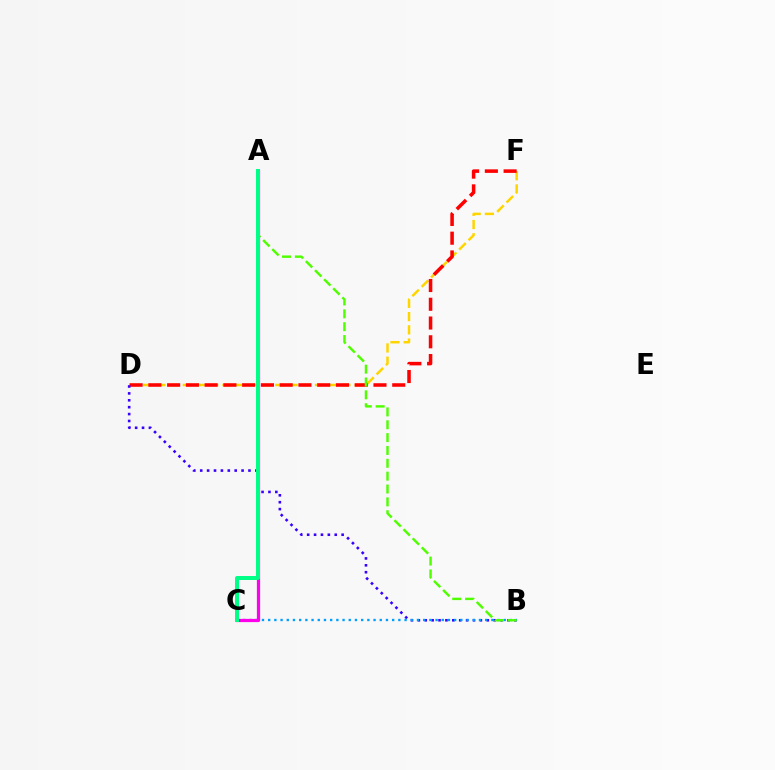{('D', 'F'): [{'color': '#ffd500', 'line_style': 'dashed', 'thickness': 1.8}, {'color': '#ff0000', 'line_style': 'dashed', 'thickness': 2.55}], ('B', 'D'): [{'color': '#3700ff', 'line_style': 'dotted', 'thickness': 1.87}], ('B', 'C'): [{'color': '#009eff', 'line_style': 'dotted', 'thickness': 1.68}], ('A', 'B'): [{'color': '#4fff00', 'line_style': 'dashed', 'thickness': 1.75}], ('A', 'C'): [{'color': '#ff00ed', 'line_style': 'solid', 'thickness': 2.32}, {'color': '#00ff86', 'line_style': 'solid', 'thickness': 2.88}]}